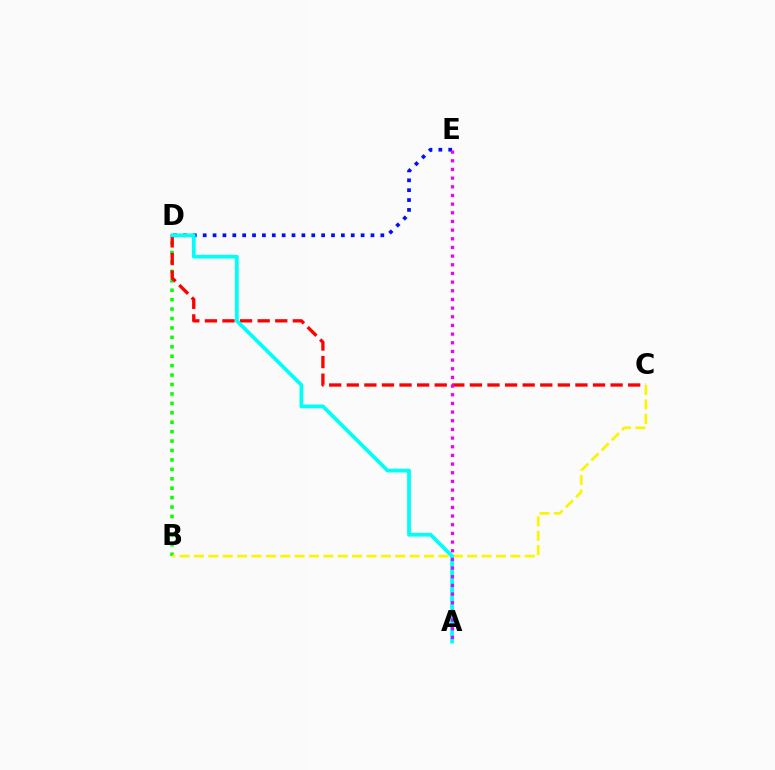{('D', 'E'): [{'color': '#0010ff', 'line_style': 'dotted', 'thickness': 2.68}], ('B', 'D'): [{'color': '#08ff00', 'line_style': 'dotted', 'thickness': 2.56}], ('C', 'D'): [{'color': '#ff0000', 'line_style': 'dashed', 'thickness': 2.39}], ('B', 'C'): [{'color': '#fcf500', 'line_style': 'dashed', 'thickness': 1.95}], ('A', 'D'): [{'color': '#00fff6', 'line_style': 'solid', 'thickness': 2.72}], ('A', 'E'): [{'color': '#ee00ff', 'line_style': 'dotted', 'thickness': 2.35}]}